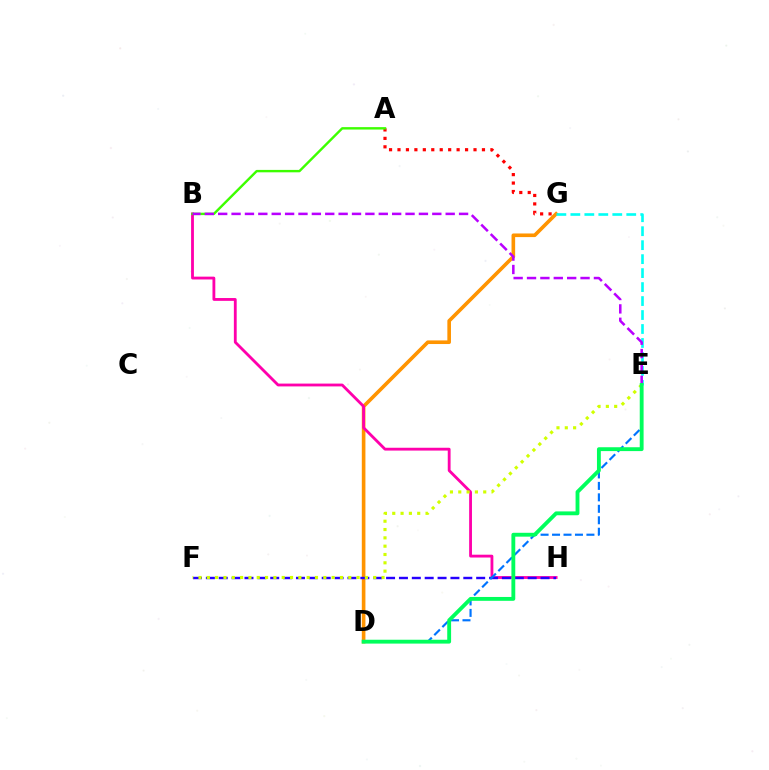{('D', 'G'): [{'color': '#ff9400', 'line_style': 'solid', 'thickness': 2.61}], ('B', 'H'): [{'color': '#ff00ac', 'line_style': 'solid', 'thickness': 2.03}], ('A', 'G'): [{'color': '#ff0000', 'line_style': 'dotted', 'thickness': 2.3}], ('E', 'G'): [{'color': '#00fff6', 'line_style': 'dashed', 'thickness': 1.9}], ('F', 'H'): [{'color': '#2500ff', 'line_style': 'dashed', 'thickness': 1.75}], ('D', 'E'): [{'color': '#0074ff', 'line_style': 'dashed', 'thickness': 1.56}, {'color': '#00ff5c', 'line_style': 'solid', 'thickness': 2.78}], ('A', 'B'): [{'color': '#3dff00', 'line_style': 'solid', 'thickness': 1.73}], ('E', 'F'): [{'color': '#d1ff00', 'line_style': 'dotted', 'thickness': 2.26}], ('B', 'E'): [{'color': '#b900ff', 'line_style': 'dashed', 'thickness': 1.82}]}